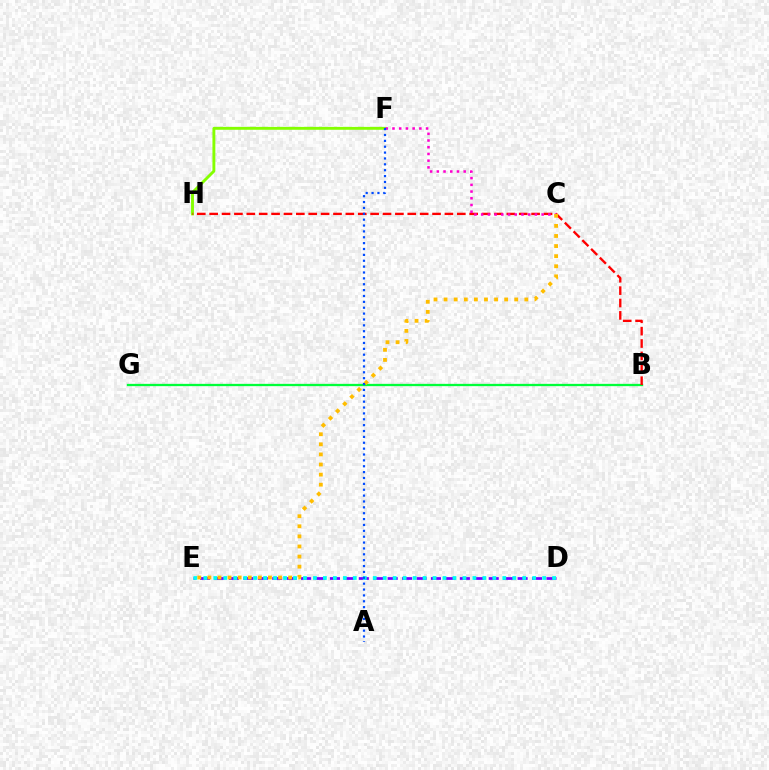{('F', 'H'): [{'color': '#84ff00', 'line_style': 'solid', 'thickness': 2.09}], ('B', 'G'): [{'color': '#00ff39', 'line_style': 'solid', 'thickness': 1.65}], ('D', 'E'): [{'color': '#7200ff', 'line_style': 'dashed', 'thickness': 1.96}, {'color': '#00fff6', 'line_style': 'dotted', 'thickness': 2.71}], ('B', 'H'): [{'color': '#ff0000', 'line_style': 'dashed', 'thickness': 1.68}], ('C', 'F'): [{'color': '#ff00cf', 'line_style': 'dotted', 'thickness': 1.83}], ('C', 'E'): [{'color': '#ffbd00', 'line_style': 'dotted', 'thickness': 2.74}], ('A', 'F'): [{'color': '#004bff', 'line_style': 'dotted', 'thickness': 1.6}]}